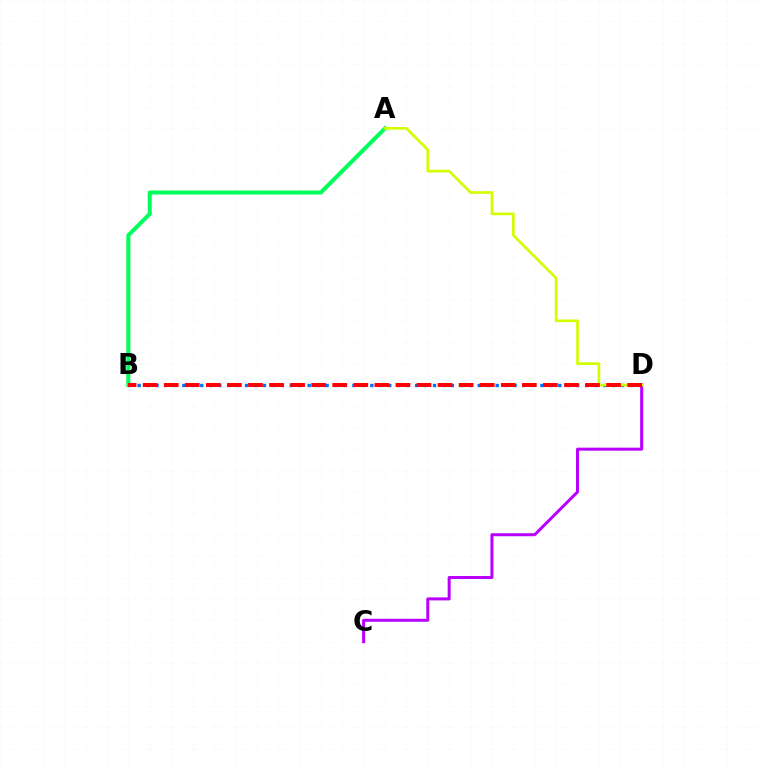{('B', 'D'): [{'color': '#0074ff', 'line_style': 'dotted', 'thickness': 2.43}, {'color': '#ff0000', 'line_style': 'dashed', 'thickness': 2.86}], ('A', 'B'): [{'color': '#00ff5c', 'line_style': 'solid', 'thickness': 2.91}], ('C', 'D'): [{'color': '#b900ff', 'line_style': 'solid', 'thickness': 2.17}], ('A', 'D'): [{'color': '#d1ff00', 'line_style': 'solid', 'thickness': 1.93}]}